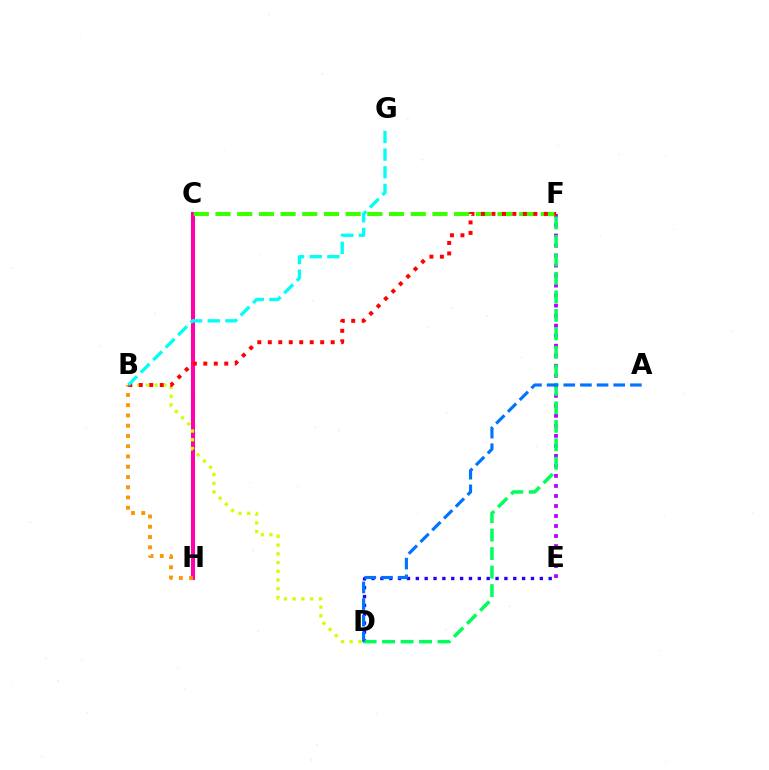{('E', 'F'): [{'color': '#b900ff', 'line_style': 'dotted', 'thickness': 2.72}], ('C', 'H'): [{'color': '#ff00ac', 'line_style': 'solid', 'thickness': 2.91}], ('B', 'D'): [{'color': '#d1ff00', 'line_style': 'dotted', 'thickness': 2.37}], ('C', 'F'): [{'color': '#3dff00', 'line_style': 'dashed', 'thickness': 2.95}], ('D', 'E'): [{'color': '#2500ff', 'line_style': 'dotted', 'thickness': 2.41}], ('D', 'F'): [{'color': '#00ff5c', 'line_style': 'dashed', 'thickness': 2.51}], ('B', 'H'): [{'color': '#ff9400', 'line_style': 'dotted', 'thickness': 2.79}], ('B', 'F'): [{'color': '#ff0000', 'line_style': 'dotted', 'thickness': 2.85}], ('B', 'G'): [{'color': '#00fff6', 'line_style': 'dashed', 'thickness': 2.4}], ('A', 'D'): [{'color': '#0074ff', 'line_style': 'dashed', 'thickness': 2.26}]}